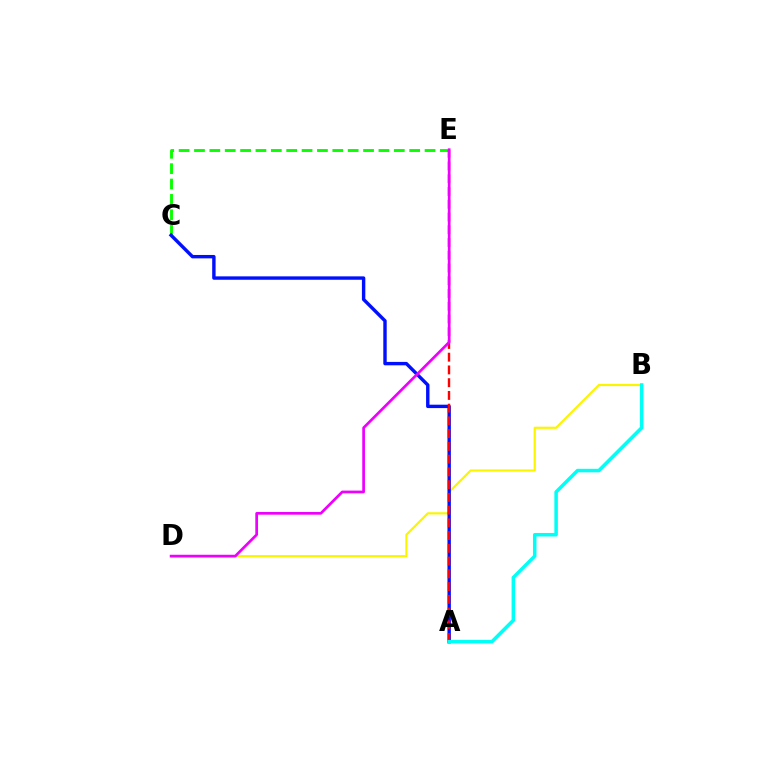{('C', 'E'): [{'color': '#08ff00', 'line_style': 'dashed', 'thickness': 2.09}], ('B', 'D'): [{'color': '#fcf500', 'line_style': 'solid', 'thickness': 1.56}], ('A', 'C'): [{'color': '#0010ff', 'line_style': 'solid', 'thickness': 2.45}], ('A', 'E'): [{'color': '#ff0000', 'line_style': 'dashed', 'thickness': 1.73}], ('A', 'B'): [{'color': '#00fff6', 'line_style': 'solid', 'thickness': 2.52}], ('D', 'E'): [{'color': '#ee00ff', 'line_style': 'solid', 'thickness': 1.95}]}